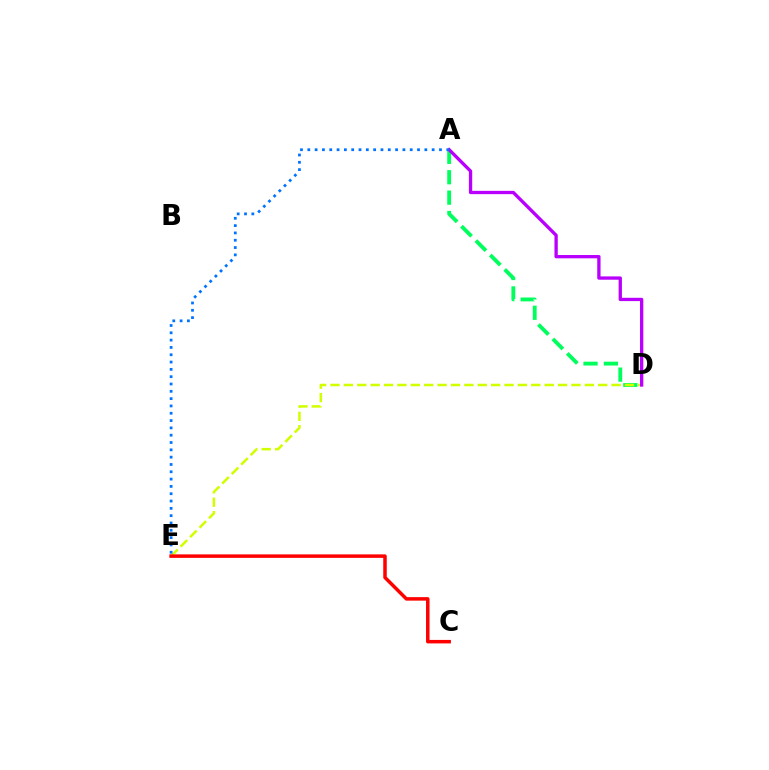{('A', 'D'): [{'color': '#00ff5c', 'line_style': 'dashed', 'thickness': 2.77}, {'color': '#b900ff', 'line_style': 'solid', 'thickness': 2.38}], ('D', 'E'): [{'color': '#d1ff00', 'line_style': 'dashed', 'thickness': 1.82}], ('A', 'E'): [{'color': '#0074ff', 'line_style': 'dotted', 'thickness': 1.99}], ('C', 'E'): [{'color': '#ff0000', 'line_style': 'solid', 'thickness': 2.52}]}